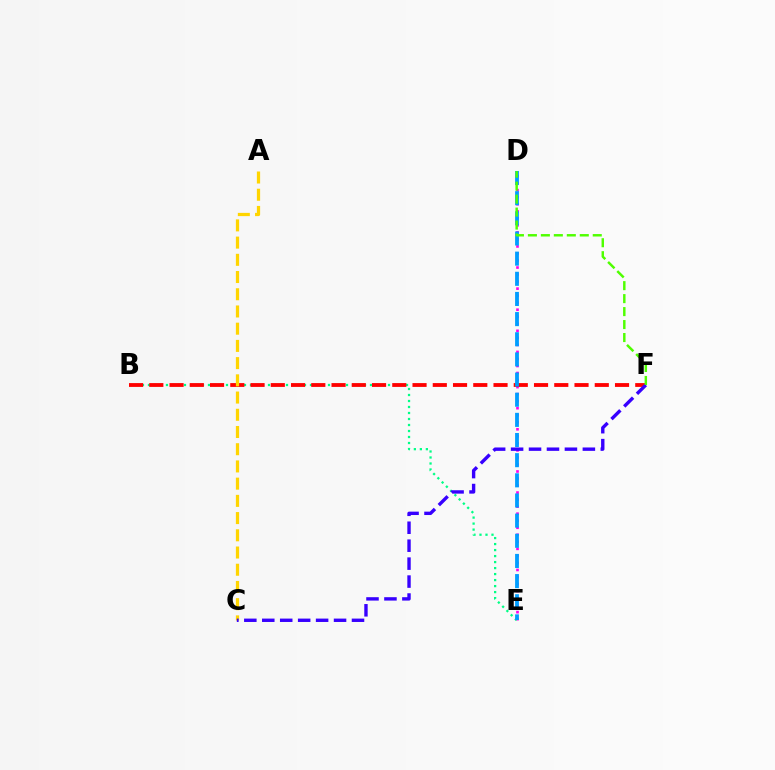{('D', 'E'): [{'color': '#ff00ed', 'line_style': 'dotted', 'thickness': 1.91}, {'color': '#009eff', 'line_style': 'dashed', 'thickness': 2.74}], ('B', 'E'): [{'color': '#00ff86', 'line_style': 'dotted', 'thickness': 1.63}], ('B', 'F'): [{'color': '#ff0000', 'line_style': 'dashed', 'thickness': 2.75}], ('A', 'C'): [{'color': '#ffd500', 'line_style': 'dashed', 'thickness': 2.34}], ('C', 'F'): [{'color': '#3700ff', 'line_style': 'dashed', 'thickness': 2.44}], ('D', 'F'): [{'color': '#4fff00', 'line_style': 'dashed', 'thickness': 1.76}]}